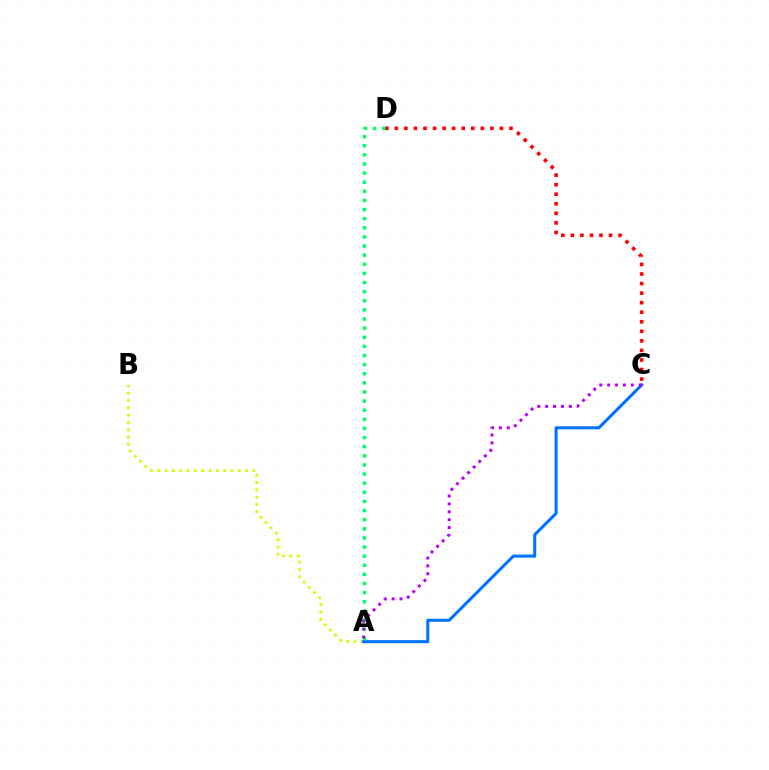{('C', 'D'): [{'color': '#ff0000', 'line_style': 'dotted', 'thickness': 2.6}], ('A', 'B'): [{'color': '#d1ff00', 'line_style': 'dotted', 'thickness': 1.99}], ('A', 'C'): [{'color': '#0074ff', 'line_style': 'solid', 'thickness': 2.2}, {'color': '#b900ff', 'line_style': 'dotted', 'thickness': 2.14}], ('A', 'D'): [{'color': '#00ff5c', 'line_style': 'dotted', 'thickness': 2.48}]}